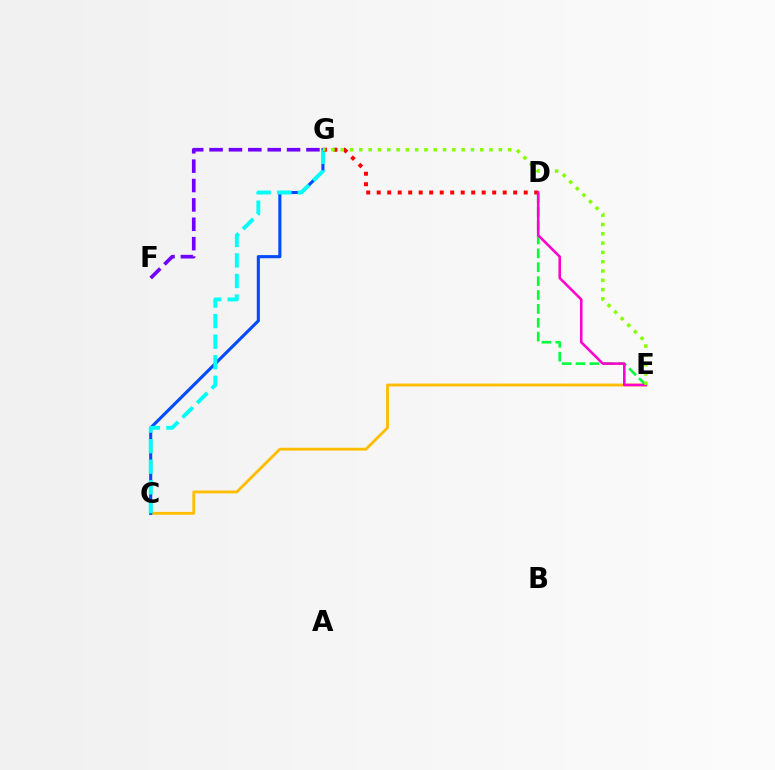{('C', 'E'): [{'color': '#ffbd00', 'line_style': 'solid', 'thickness': 2.05}], ('C', 'G'): [{'color': '#004bff', 'line_style': 'solid', 'thickness': 2.23}, {'color': '#00fff6', 'line_style': 'dashed', 'thickness': 2.79}], ('D', 'G'): [{'color': '#ff0000', 'line_style': 'dotted', 'thickness': 2.85}], ('D', 'E'): [{'color': '#00ff39', 'line_style': 'dashed', 'thickness': 1.88}, {'color': '#ff00cf', 'line_style': 'solid', 'thickness': 1.85}], ('F', 'G'): [{'color': '#7200ff', 'line_style': 'dashed', 'thickness': 2.63}], ('E', 'G'): [{'color': '#84ff00', 'line_style': 'dotted', 'thickness': 2.53}]}